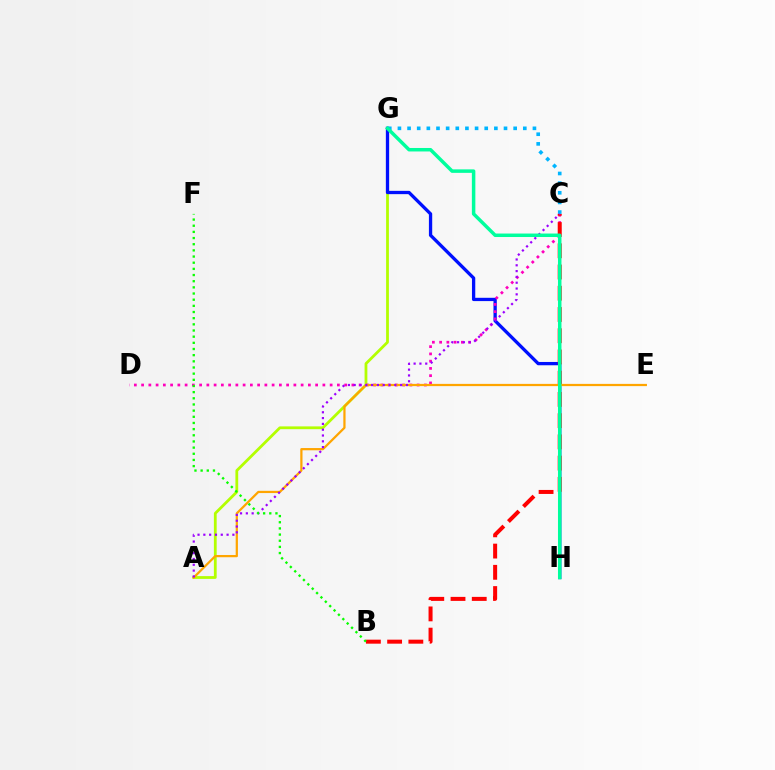{('A', 'G'): [{'color': '#b3ff00', 'line_style': 'solid', 'thickness': 2.0}], ('G', 'H'): [{'color': '#0010ff', 'line_style': 'solid', 'thickness': 2.37}, {'color': '#00ff9d', 'line_style': 'solid', 'thickness': 2.51}], ('C', 'D'): [{'color': '#ff00bd', 'line_style': 'dotted', 'thickness': 1.97}], ('B', 'C'): [{'color': '#ff0000', 'line_style': 'dashed', 'thickness': 2.88}], ('C', 'G'): [{'color': '#00b5ff', 'line_style': 'dotted', 'thickness': 2.62}], ('A', 'E'): [{'color': '#ffa500', 'line_style': 'solid', 'thickness': 1.61}], ('A', 'C'): [{'color': '#9b00ff', 'line_style': 'dotted', 'thickness': 1.58}], ('B', 'F'): [{'color': '#08ff00', 'line_style': 'dotted', 'thickness': 1.67}]}